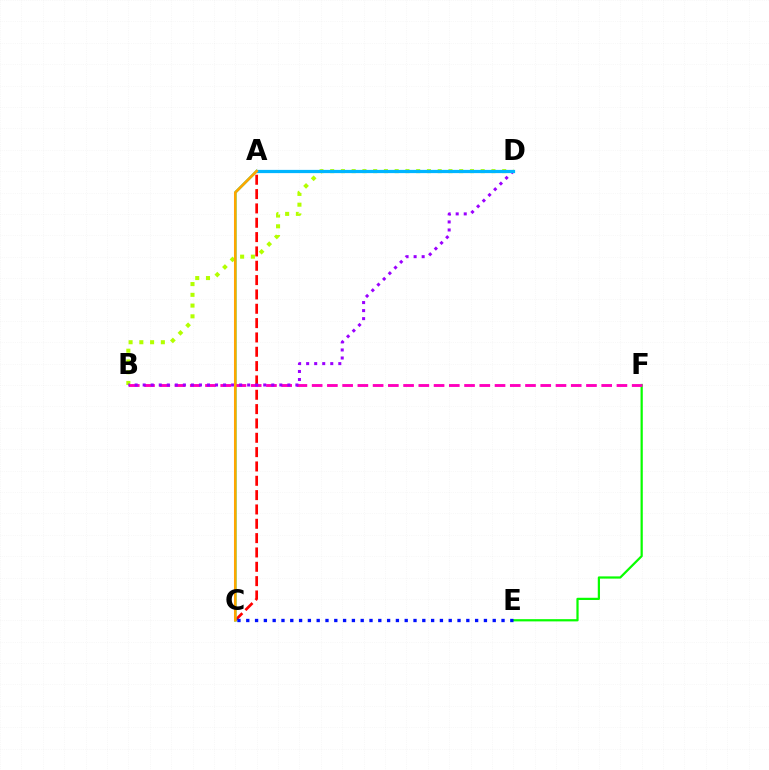{('A', 'C'): [{'color': '#ff0000', 'line_style': 'dashed', 'thickness': 1.95}, {'color': '#00ff9d', 'line_style': 'solid', 'thickness': 1.84}, {'color': '#ffa500', 'line_style': 'solid', 'thickness': 1.87}], ('E', 'F'): [{'color': '#08ff00', 'line_style': 'solid', 'thickness': 1.6}], ('B', 'D'): [{'color': '#b3ff00', 'line_style': 'dotted', 'thickness': 2.92}, {'color': '#9b00ff', 'line_style': 'dotted', 'thickness': 2.18}], ('C', 'E'): [{'color': '#0010ff', 'line_style': 'dotted', 'thickness': 2.39}], ('B', 'F'): [{'color': '#ff00bd', 'line_style': 'dashed', 'thickness': 2.07}], ('A', 'D'): [{'color': '#00b5ff', 'line_style': 'solid', 'thickness': 2.33}]}